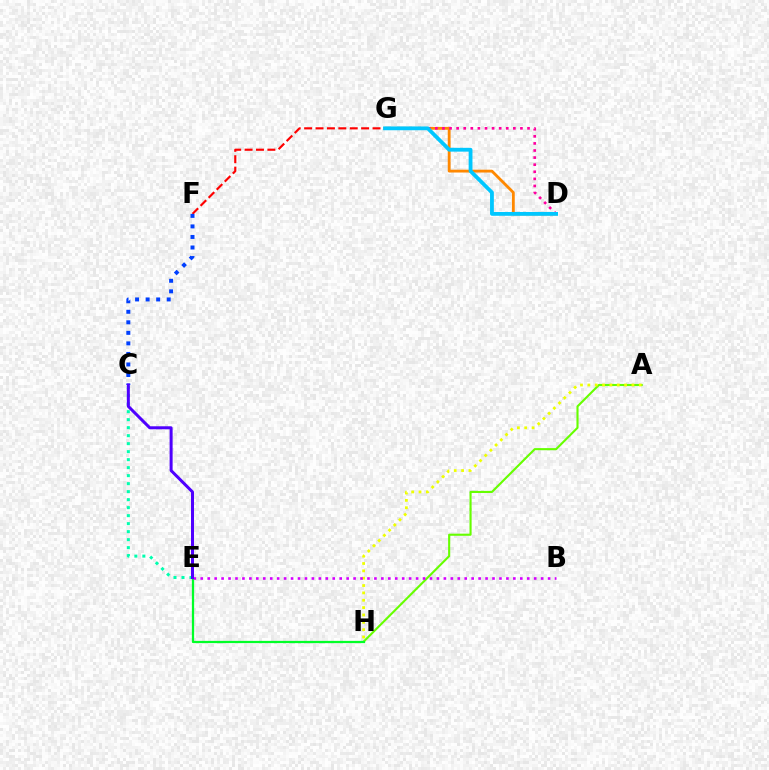{('A', 'H'): [{'color': '#66ff00', 'line_style': 'solid', 'thickness': 1.52}, {'color': '#eeff00', 'line_style': 'dotted', 'thickness': 2.0}], ('D', 'G'): [{'color': '#ff8800', 'line_style': 'solid', 'thickness': 2.03}, {'color': '#ff00a0', 'line_style': 'dotted', 'thickness': 1.93}, {'color': '#00c7ff', 'line_style': 'solid', 'thickness': 2.74}], ('E', 'H'): [{'color': '#00ff27', 'line_style': 'solid', 'thickness': 1.63}], ('F', 'G'): [{'color': '#ff0000', 'line_style': 'dashed', 'thickness': 1.55}], ('C', 'E'): [{'color': '#00ffaf', 'line_style': 'dotted', 'thickness': 2.17}, {'color': '#4f00ff', 'line_style': 'solid', 'thickness': 2.16}], ('B', 'E'): [{'color': '#d600ff', 'line_style': 'dotted', 'thickness': 1.89}], ('C', 'F'): [{'color': '#003fff', 'line_style': 'dotted', 'thickness': 2.86}]}